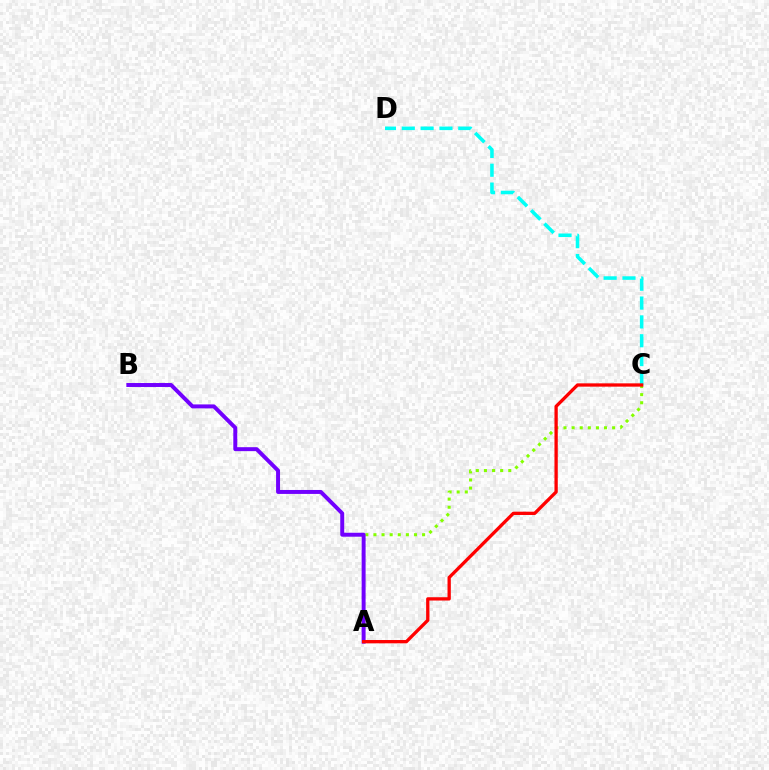{('C', 'D'): [{'color': '#00fff6', 'line_style': 'dashed', 'thickness': 2.56}], ('A', 'C'): [{'color': '#84ff00', 'line_style': 'dotted', 'thickness': 2.2}, {'color': '#ff0000', 'line_style': 'solid', 'thickness': 2.38}], ('A', 'B'): [{'color': '#7200ff', 'line_style': 'solid', 'thickness': 2.85}]}